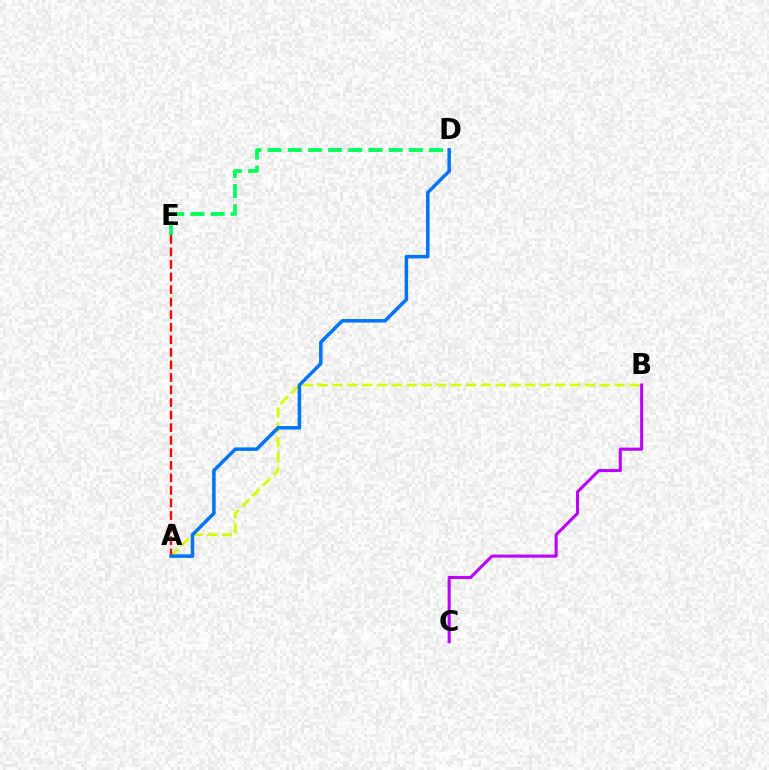{('A', 'B'): [{'color': '#d1ff00', 'line_style': 'dashed', 'thickness': 2.02}], ('A', 'E'): [{'color': '#ff0000', 'line_style': 'dashed', 'thickness': 1.7}], ('A', 'D'): [{'color': '#0074ff', 'line_style': 'solid', 'thickness': 2.53}], ('D', 'E'): [{'color': '#00ff5c', 'line_style': 'dashed', 'thickness': 2.74}], ('B', 'C'): [{'color': '#b900ff', 'line_style': 'solid', 'thickness': 2.23}]}